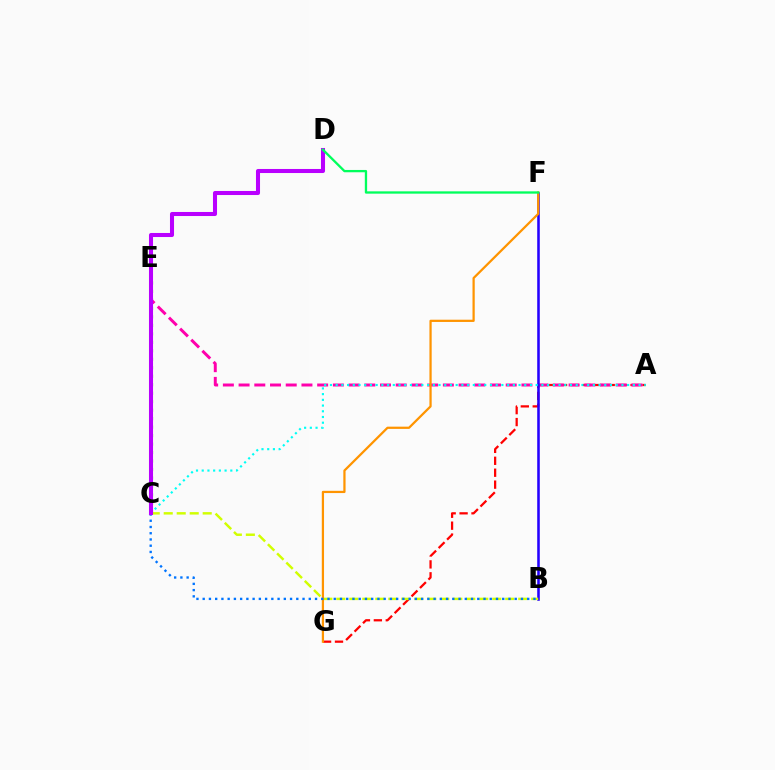{('A', 'G'): [{'color': '#ff0000', 'line_style': 'dashed', 'thickness': 1.62}], ('C', 'E'): [{'color': '#3dff00', 'line_style': 'dotted', 'thickness': 2.3}], ('A', 'E'): [{'color': '#ff00ac', 'line_style': 'dashed', 'thickness': 2.13}], ('B', 'F'): [{'color': '#2500ff', 'line_style': 'solid', 'thickness': 1.84}], ('B', 'C'): [{'color': '#d1ff00', 'line_style': 'dashed', 'thickness': 1.77}, {'color': '#0074ff', 'line_style': 'dotted', 'thickness': 1.7}], ('A', 'C'): [{'color': '#00fff6', 'line_style': 'dotted', 'thickness': 1.55}], ('F', 'G'): [{'color': '#ff9400', 'line_style': 'solid', 'thickness': 1.61}], ('C', 'D'): [{'color': '#b900ff', 'line_style': 'solid', 'thickness': 2.92}], ('D', 'F'): [{'color': '#00ff5c', 'line_style': 'solid', 'thickness': 1.66}]}